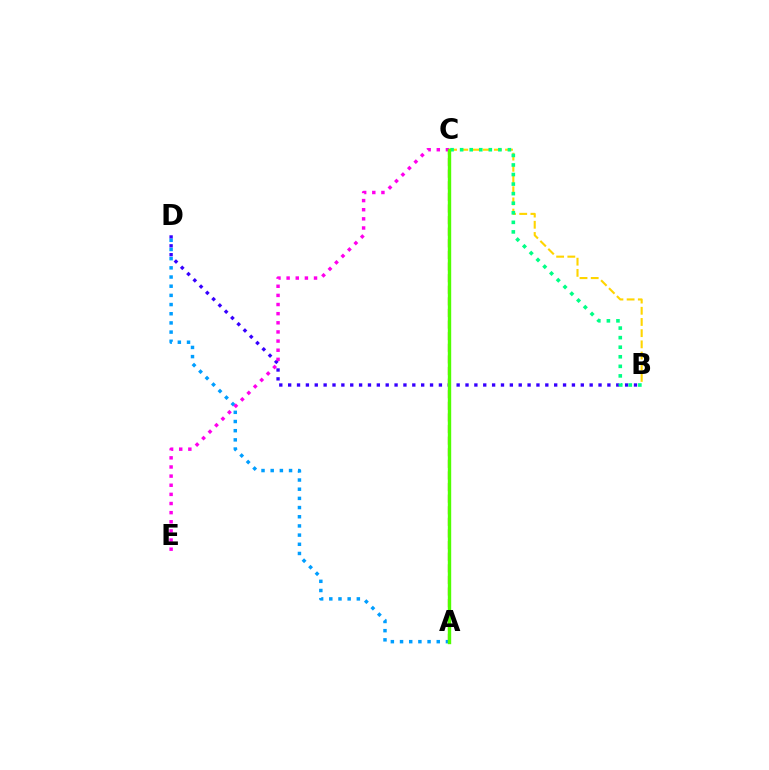{('B', 'D'): [{'color': '#3700ff', 'line_style': 'dotted', 'thickness': 2.41}], ('A', 'C'): [{'color': '#ff0000', 'line_style': 'dashed', 'thickness': 1.58}, {'color': '#4fff00', 'line_style': 'solid', 'thickness': 2.44}], ('A', 'D'): [{'color': '#009eff', 'line_style': 'dotted', 'thickness': 2.49}], ('B', 'C'): [{'color': '#ffd500', 'line_style': 'dashed', 'thickness': 1.52}, {'color': '#00ff86', 'line_style': 'dotted', 'thickness': 2.6}], ('C', 'E'): [{'color': '#ff00ed', 'line_style': 'dotted', 'thickness': 2.48}]}